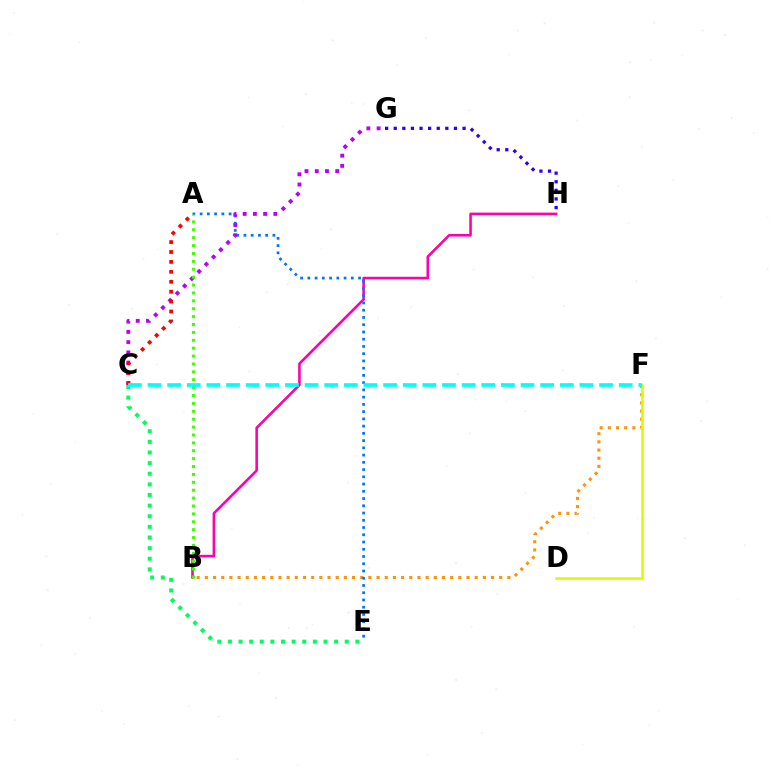{('G', 'H'): [{'color': '#2500ff', 'line_style': 'dotted', 'thickness': 2.34}], ('B', 'H'): [{'color': '#ff00ac', 'line_style': 'solid', 'thickness': 1.86}], ('B', 'F'): [{'color': '#ff9400', 'line_style': 'dotted', 'thickness': 2.22}], ('A', 'E'): [{'color': '#0074ff', 'line_style': 'dotted', 'thickness': 1.97}], ('C', 'G'): [{'color': '#b900ff', 'line_style': 'dotted', 'thickness': 2.78}], ('C', 'E'): [{'color': '#00ff5c', 'line_style': 'dotted', 'thickness': 2.89}], ('A', 'B'): [{'color': '#3dff00', 'line_style': 'dotted', 'thickness': 2.14}], ('A', 'C'): [{'color': '#ff0000', 'line_style': 'dotted', 'thickness': 2.7}], ('D', 'F'): [{'color': '#d1ff00', 'line_style': 'solid', 'thickness': 1.84}], ('C', 'F'): [{'color': '#00fff6', 'line_style': 'dashed', 'thickness': 2.67}]}